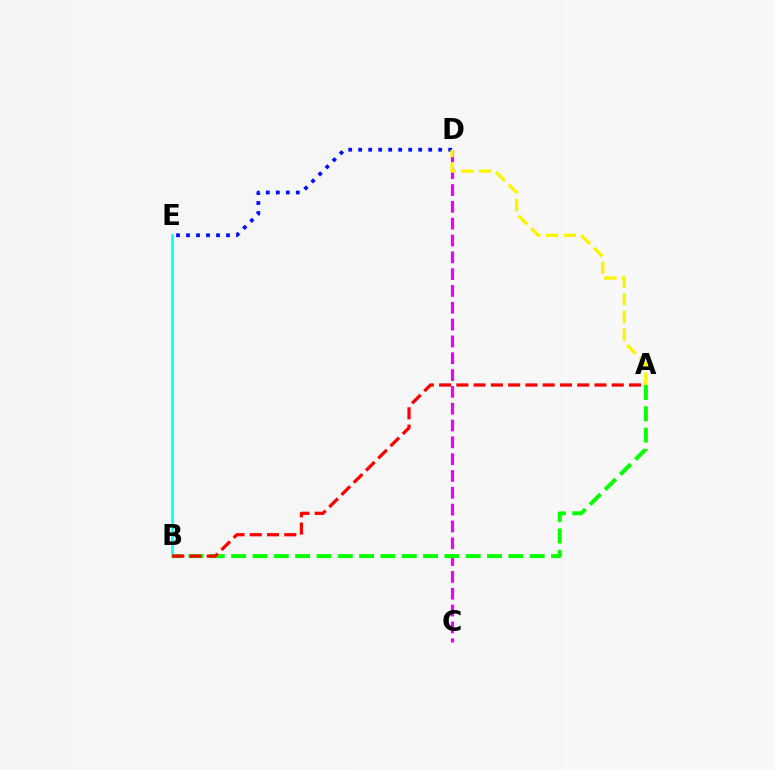{('C', 'D'): [{'color': '#ee00ff', 'line_style': 'dashed', 'thickness': 2.29}], ('B', 'E'): [{'color': '#00fff6', 'line_style': 'solid', 'thickness': 1.9}], ('A', 'B'): [{'color': '#08ff00', 'line_style': 'dashed', 'thickness': 2.9}, {'color': '#ff0000', 'line_style': 'dashed', 'thickness': 2.35}], ('D', 'E'): [{'color': '#0010ff', 'line_style': 'dotted', 'thickness': 2.72}], ('A', 'D'): [{'color': '#fcf500', 'line_style': 'dashed', 'thickness': 2.4}]}